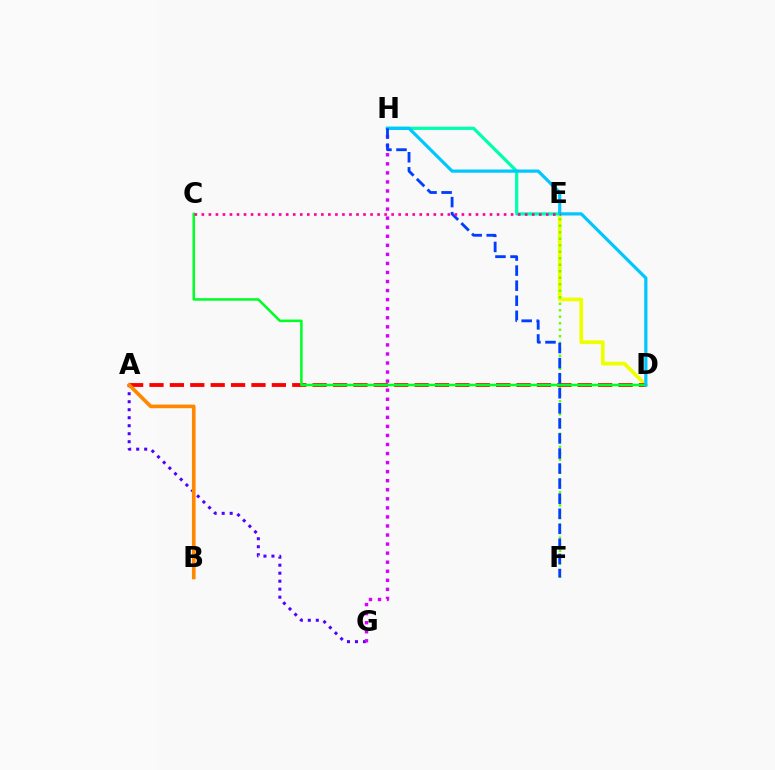{('D', 'E'): [{'color': '#eeff00', 'line_style': 'solid', 'thickness': 2.69}], ('A', 'G'): [{'color': '#4f00ff', 'line_style': 'dotted', 'thickness': 2.17}], ('G', 'H'): [{'color': '#d600ff', 'line_style': 'dotted', 'thickness': 2.46}], ('E', 'H'): [{'color': '#00ffaf', 'line_style': 'solid', 'thickness': 2.33}], ('A', 'D'): [{'color': '#ff0000', 'line_style': 'dashed', 'thickness': 2.77}], ('C', 'D'): [{'color': '#00ff27', 'line_style': 'solid', 'thickness': 1.84}], ('E', 'F'): [{'color': '#66ff00', 'line_style': 'dotted', 'thickness': 1.77}], ('D', 'H'): [{'color': '#00c7ff', 'line_style': 'solid', 'thickness': 2.31}], ('F', 'H'): [{'color': '#003fff', 'line_style': 'dashed', 'thickness': 2.05}], ('C', 'E'): [{'color': '#ff00a0', 'line_style': 'dotted', 'thickness': 1.91}], ('A', 'B'): [{'color': '#ff8800', 'line_style': 'solid', 'thickness': 2.63}]}